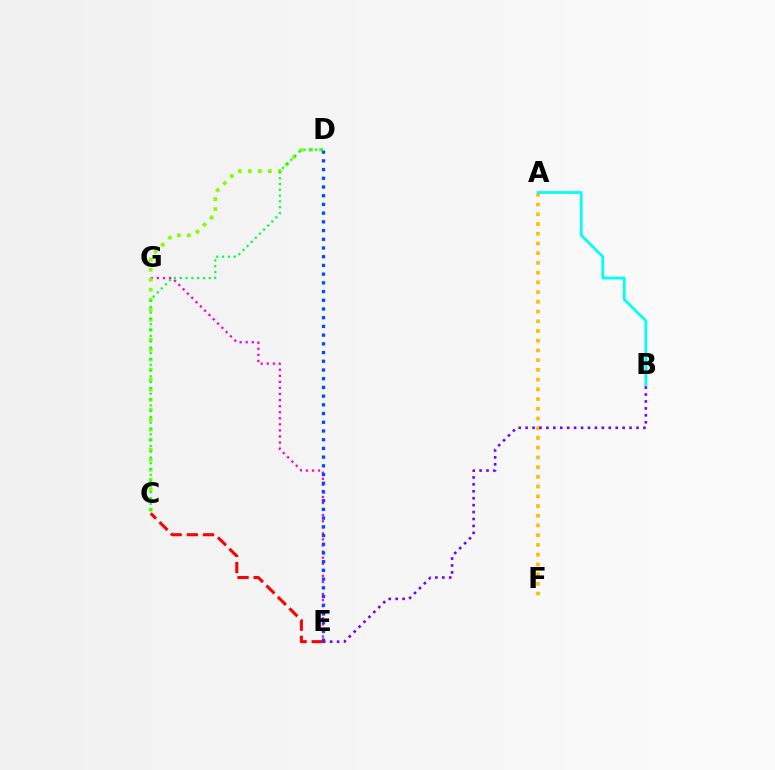{('E', 'G'): [{'color': '#ff00cf', 'line_style': 'dotted', 'thickness': 1.65}], ('C', 'D'): [{'color': '#84ff00', 'line_style': 'dotted', 'thickness': 2.72}, {'color': '#00ff39', 'line_style': 'dotted', 'thickness': 1.57}], ('C', 'E'): [{'color': '#ff0000', 'line_style': 'dashed', 'thickness': 2.2}], ('A', 'F'): [{'color': '#ffbd00', 'line_style': 'dotted', 'thickness': 2.64}], ('A', 'B'): [{'color': '#00fff6', 'line_style': 'solid', 'thickness': 1.99}], ('D', 'E'): [{'color': '#004bff', 'line_style': 'dotted', 'thickness': 2.37}], ('B', 'E'): [{'color': '#7200ff', 'line_style': 'dotted', 'thickness': 1.88}]}